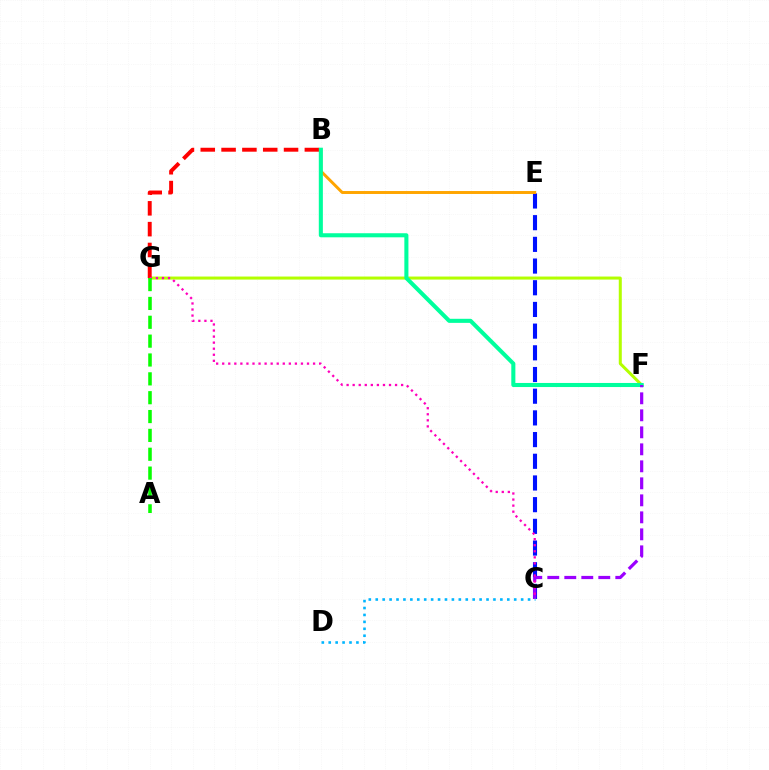{('C', 'E'): [{'color': '#0010ff', 'line_style': 'dashed', 'thickness': 2.95}], ('F', 'G'): [{'color': '#b3ff00', 'line_style': 'solid', 'thickness': 2.18}], ('B', 'E'): [{'color': '#ffa500', 'line_style': 'solid', 'thickness': 2.12}], ('B', 'G'): [{'color': '#ff0000', 'line_style': 'dashed', 'thickness': 2.83}], ('B', 'F'): [{'color': '#00ff9d', 'line_style': 'solid', 'thickness': 2.93}], ('C', 'F'): [{'color': '#9b00ff', 'line_style': 'dashed', 'thickness': 2.31}], ('C', 'G'): [{'color': '#ff00bd', 'line_style': 'dotted', 'thickness': 1.65}], ('A', 'G'): [{'color': '#08ff00', 'line_style': 'dashed', 'thickness': 2.56}], ('C', 'D'): [{'color': '#00b5ff', 'line_style': 'dotted', 'thickness': 1.88}]}